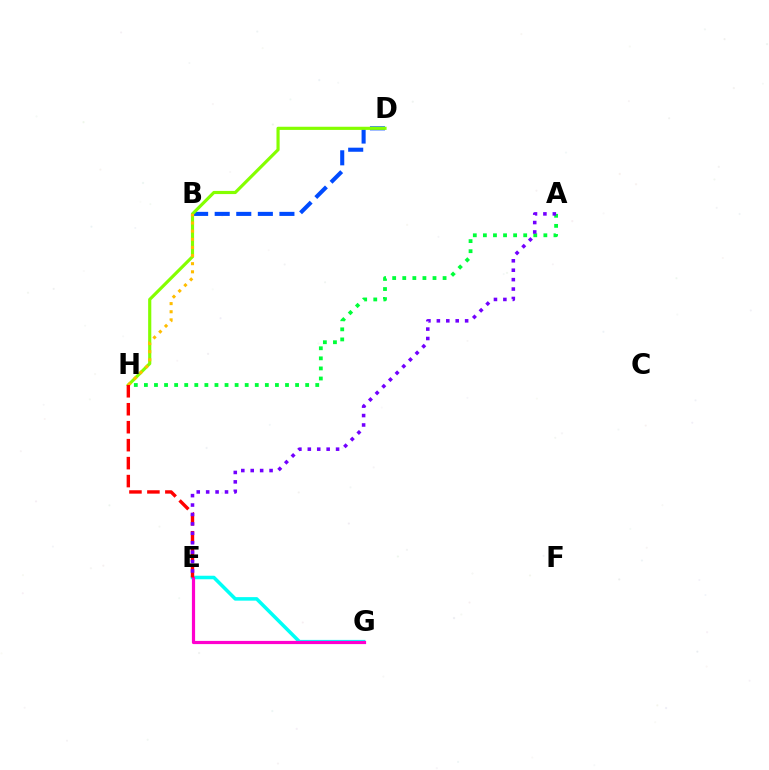{('B', 'D'): [{'color': '#004bff', 'line_style': 'dashed', 'thickness': 2.93}], ('D', 'H'): [{'color': '#84ff00', 'line_style': 'solid', 'thickness': 2.27}], ('E', 'G'): [{'color': '#00fff6', 'line_style': 'solid', 'thickness': 2.55}, {'color': '#ff00cf', 'line_style': 'solid', 'thickness': 2.3}], ('A', 'H'): [{'color': '#00ff39', 'line_style': 'dotted', 'thickness': 2.74}], ('B', 'H'): [{'color': '#ffbd00', 'line_style': 'dotted', 'thickness': 2.21}], ('E', 'H'): [{'color': '#ff0000', 'line_style': 'dashed', 'thickness': 2.44}], ('A', 'E'): [{'color': '#7200ff', 'line_style': 'dotted', 'thickness': 2.56}]}